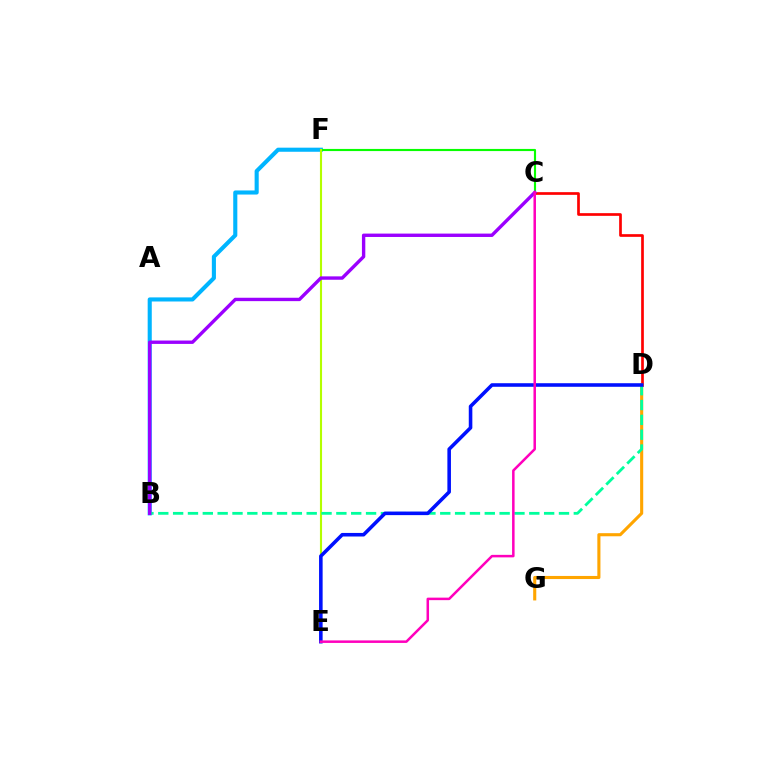{('B', 'F'): [{'color': '#00b5ff', 'line_style': 'solid', 'thickness': 2.95}], ('C', 'D'): [{'color': '#ff0000', 'line_style': 'solid', 'thickness': 1.93}], ('C', 'F'): [{'color': '#08ff00', 'line_style': 'solid', 'thickness': 1.54}], ('E', 'F'): [{'color': '#b3ff00', 'line_style': 'solid', 'thickness': 1.52}], ('D', 'G'): [{'color': '#ffa500', 'line_style': 'solid', 'thickness': 2.23}], ('B', 'D'): [{'color': '#00ff9d', 'line_style': 'dashed', 'thickness': 2.02}], ('D', 'E'): [{'color': '#0010ff', 'line_style': 'solid', 'thickness': 2.57}], ('B', 'C'): [{'color': '#9b00ff', 'line_style': 'solid', 'thickness': 2.43}], ('C', 'E'): [{'color': '#ff00bd', 'line_style': 'solid', 'thickness': 1.81}]}